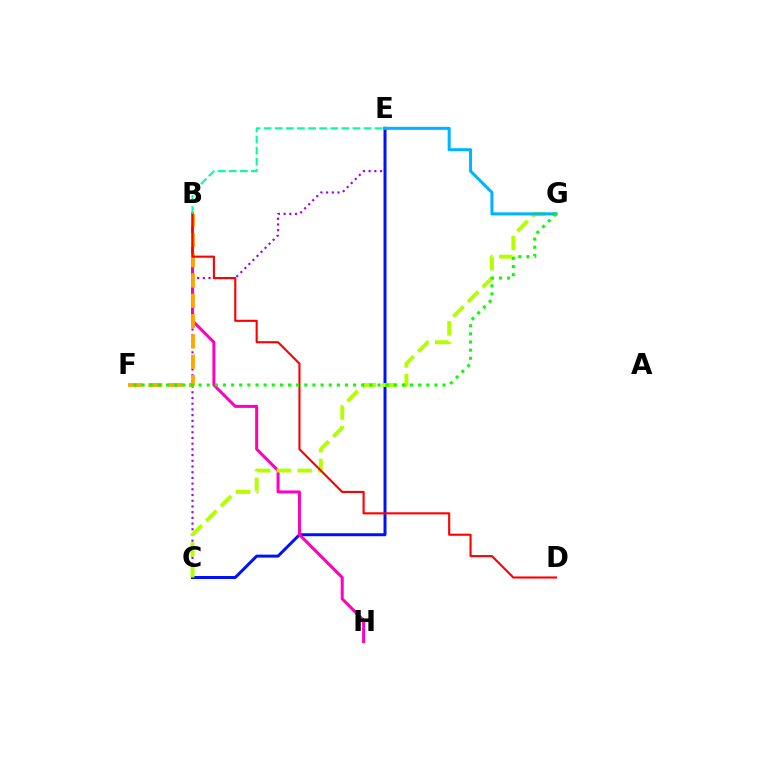{('C', 'E'): [{'color': '#9b00ff', 'line_style': 'dotted', 'thickness': 1.55}, {'color': '#0010ff', 'line_style': 'solid', 'thickness': 2.15}], ('B', 'H'): [{'color': '#ff00bd', 'line_style': 'solid', 'thickness': 2.16}], ('C', 'G'): [{'color': '#b3ff00', 'line_style': 'dashed', 'thickness': 2.82}], ('B', 'F'): [{'color': '#ffa500', 'line_style': 'dashed', 'thickness': 2.76}], ('E', 'G'): [{'color': '#00b5ff', 'line_style': 'solid', 'thickness': 2.2}], ('B', 'D'): [{'color': '#ff0000', 'line_style': 'solid', 'thickness': 1.52}], ('F', 'G'): [{'color': '#08ff00', 'line_style': 'dotted', 'thickness': 2.21}], ('B', 'E'): [{'color': '#00ff9d', 'line_style': 'dashed', 'thickness': 1.51}]}